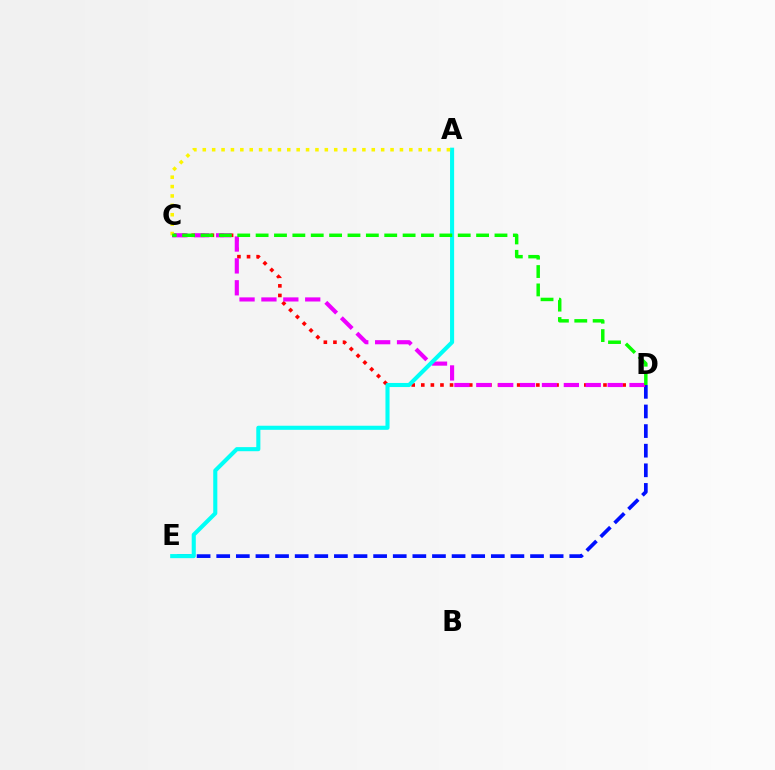{('D', 'E'): [{'color': '#0010ff', 'line_style': 'dashed', 'thickness': 2.66}], ('C', 'D'): [{'color': '#ff0000', 'line_style': 'dotted', 'thickness': 2.61}, {'color': '#ee00ff', 'line_style': 'dashed', 'thickness': 2.97}, {'color': '#08ff00', 'line_style': 'dashed', 'thickness': 2.5}], ('A', 'E'): [{'color': '#00fff6', 'line_style': 'solid', 'thickness': 2.94}], ('A', 'C'): [{'color': '#fcf500', 'line_style': 'dotted', 'thickness': 2.55}]}